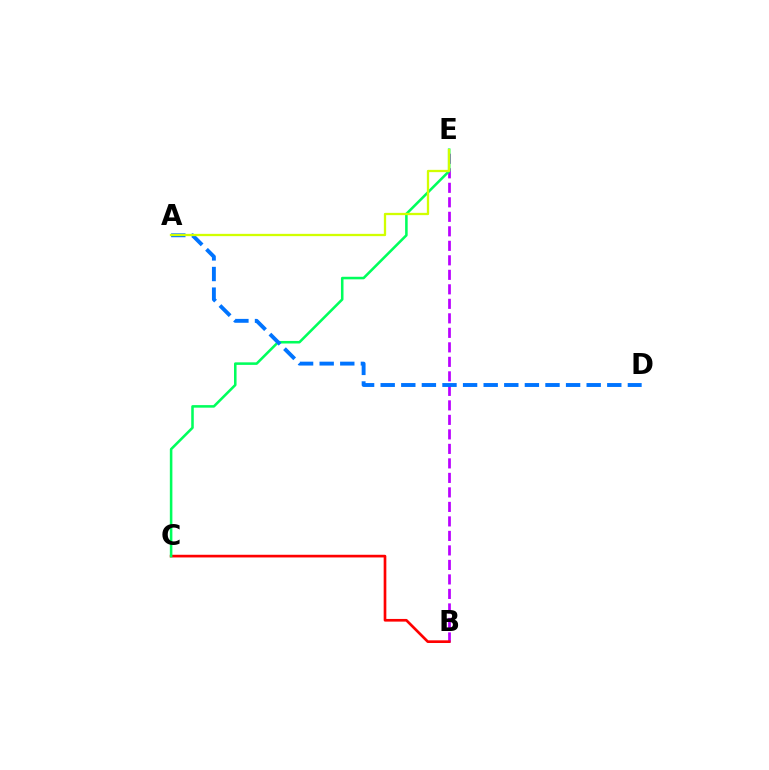{('B', 'E'): [{'color': '#b900ff', 'line_style': 'dashed', 'thickness': 1.97}], ('B', 'C'): [{'color': '#ff0000', 'line_style': 'solid', 'thickness': 1.92}], ('C', 'E'): [{'color': '#00ff5c', 'line_style': 'solid', 'thickness': 1.84}], ('A', 'D'): [{'color': '#0074ff', 'line_style': 'dashed', 'thickness': 2.8}], ('A', 'E'): [{'color': '#d1ff00', 'line_style': 'solid', 'thickness': 1.65}]}